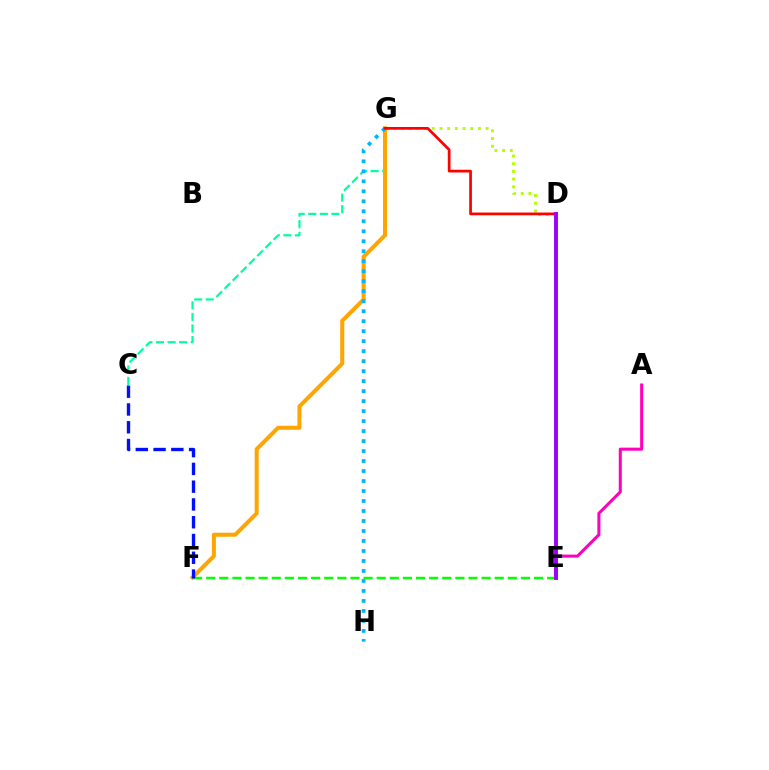{('E', 'F'): [{'color': '#08ff00', 'line_style': 'dashed', 'thickness': 1.78}], ('C', 'G'): [{'color': '#00ff9d', 'line_style': 'dashed', 'thickness': 1.57}], ('D', 'G'): [{'color': '#b3ff00', 'line_style': 'dotted', 'thickness': 2.09}, {'color': '#ff0000', 'line_style': 'solid', 'thickness': 1.96}], ('F', 'G'): [{'color': '#ffa500', 'line_style': 'solid', 'thickness': 2.89}], ('G', 'H'): [{'color': '#00b5ff', 'line_style': 'dotted', 'thickness': 2.71}], ('A', 'E'): [{'color': '#ff00bd', 'line_style': 'solid', 'thickness': 2.19}], ('D', 'E'): [{'color': '#9b00ff', 'line_style': 'solid', 'thickness': 2.8}], ('C', 'F'): [{'color': '#0010ff', 'line_style': 'dashed', 'thickness': 2.41}]}